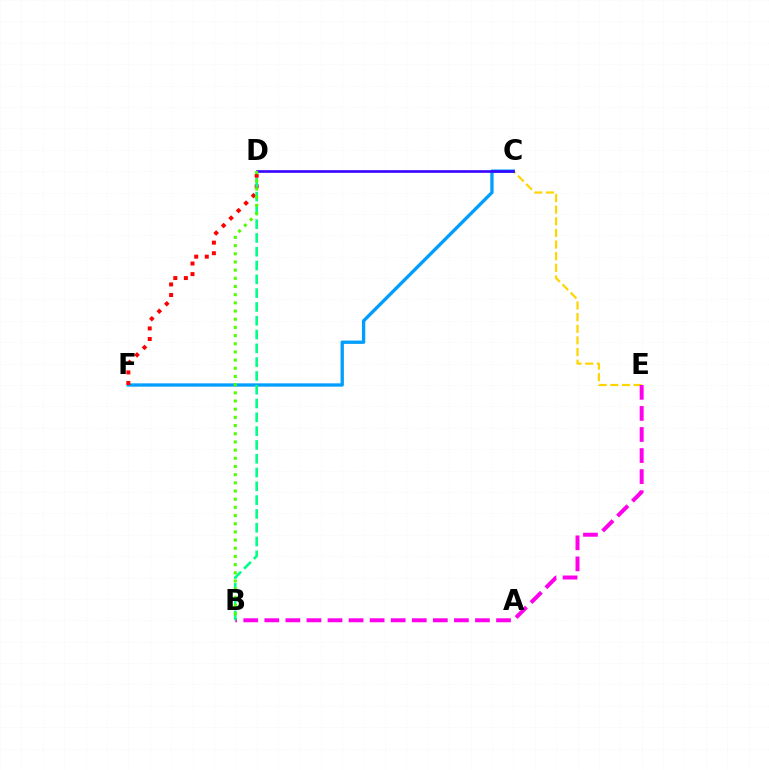{('C', 'E'): [{'color': '#ffd500', 'line_style': 'dashed', 'thickness': 1.58}], ('C', 'F'): [{'color': '#009eff', 'line_style': 'solid', 'thickness': 2.39}], ('C', 'D'): [{'color': '#3700ff', 'line_style': 'solid', 'thickness': 1.87}], ('B', 'E'): [{'color': '#ff00ed', 'line_style': 'dashed', 'thickness': 2.86}], ('D', 'F'): [{'color': '#ff0000', 'line_style': 'dotted', 'thickness': 2.87}], ('B', 'D'): [{'color': '#00ff86', 'line_style': 'dashed', 'thickness': 1.87}, {'color': '#4fff00', 'line_style': 'dotted', 'thickness': 2.22}]}